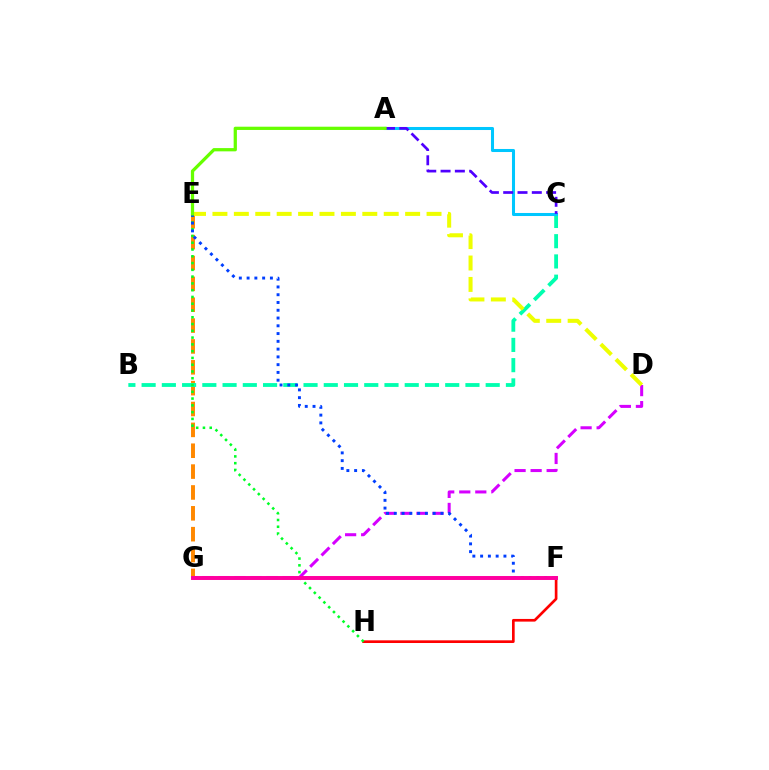{('D', 'G'): [{'color': '#d600ff', 'line_style': 'dashed', 'thickness': 2.18}], ('E', 'G'): [{'color': '#ff8800', 'line_style': 'dashed', 'thickness': 2.83}], ('B', 'C'): [{'color': '#00ffaf', 'line_style': 'dashed', 'thickness': 2.75}], ('D', 'E'): [{'color': '#eeff00', 'line_style': 'dashed', 'thickness': 2.91}], ('F', 'H'): [{'color': '#ff0000', 'line_style': 'solid', 'thickness': 1.93}], ('A', 'C'): [{'color': '#00c7ff', 'line_style': 'solid', 'thickness': 2.19}, {'color': '#4f00ff', 'line_style': 'dashed', 'thickness': 1.94}], ('E', 'H'): [{'color': '#00ff27', 'line_style': 'dotted', 'thickness': 1.84}], ('E', 'F'): [{'color': '#003fff', 'line_style': 'dotted', 'thickness': 2.11}], ('F', 'G'): [{'color': '#ff00a0', 'line_style': 'solid', 'thickness': 2.85}], ('A', 'E'): [{'color': '#66ff00', 'line_style': 'solid', 'thickness': 2.34}]}